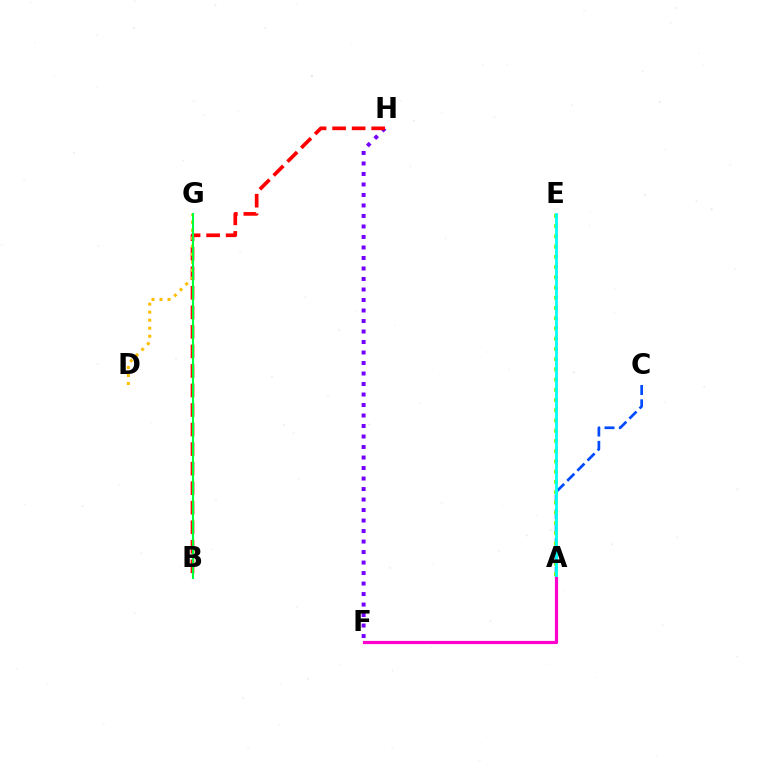{('F', 'H'): [{'color': '#7200ff', 'line_style': 'dotted', 'thickness': 2.85}], ('A', 'C'): [{'color': '#004bff', 'line_style': 'dashed', 'thickness': 1.95}], ('A', 'E'): [{'color': '#84ff00', 'line_style': 'dotted', 'thickness': 2.78}, {'color': '#00fff6', 'line_style': 'solid', 'thickness': 2.0}], ('B', 'H'): [{'color': '#ff0000', 'line_style': 'dashed', 'thickness': 2.65}], ('D', 'G'): [{'color': '#ffbd00', 'line_style': 'dotted', 'thickness': 2.18}], ('B', 'G'): [{'color': '#00ff39', 'line_style': 'solid', 'thickness': 1.51}], ('A', 'F'): [{'color': '#ff00cf', 'line_style': 'solid', 'thickness': 2.3}]}